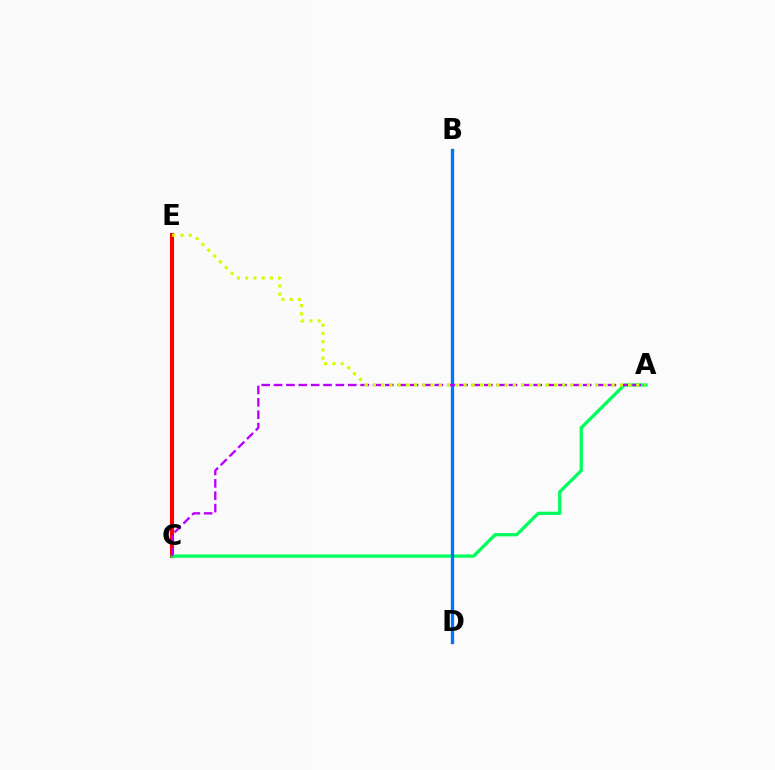{('C', 'E'): [{'color': '#ff0000', 'line_style': 'solid', 'thickness': 2.96}], ('A', 'C'): [{'color': '#00ff5c', 'line_style': 'solid', 'thickness': 2.36}, {'color': '#b900ff', 'line_style': 'dashed', 'thickness': 1.68}], ('B', 'D'): [{'color': '#0074ff', 'line_style': 'solid', 'thickness': 2.36}], ('A', 'E'): [{'color': '#d1ff00', 'line_style': 'dotted', 'thickness': 2.24}]}